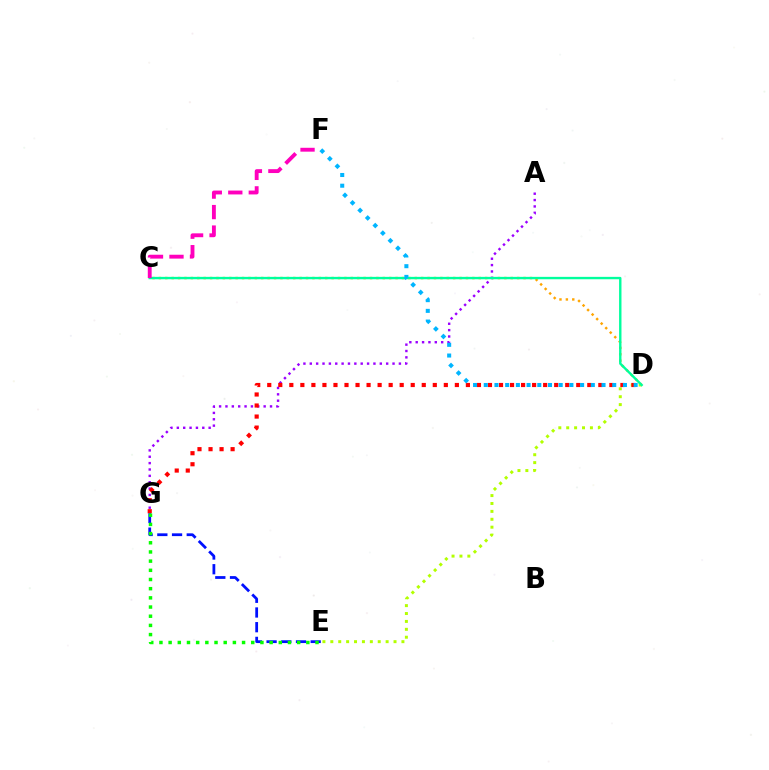{('C', 'D'): [{'color': '#ffa500', 'line_style': 'dotted', 'thickness': 1.74}, {'color': '#00ff9d', 'line_style': 'solid', 'thickness': 1.72}], ('D', 'E'): [{'color': '#b3ff00', 'line_style': 'dotted', 'thickness': 2.15}], ('A', 'G'): [{'color': '#9b00ff', 'line_style': 'dotted', 'thickness': 1.73}], ('D', 'G'): [{'color': '#ff0000', 'line_style': 'dotted', 'thickness': 3.0}], ('E', 'G'): [{'color': '#0010ff', 'line_style': 'dashed', 'thickness': 2.0}, {'color': '#08ff00', 'line_style': 'dotted', 'thickness': 2.49}], ('C', 'F'): [{'color': '#ff00bd', 'line_style': 'dashed', 'thickness': 2.78}], ('D', 'F'): [{'color': '#00b5ff', 'line_style': 'dotted', 'thickness': 2.91}]}